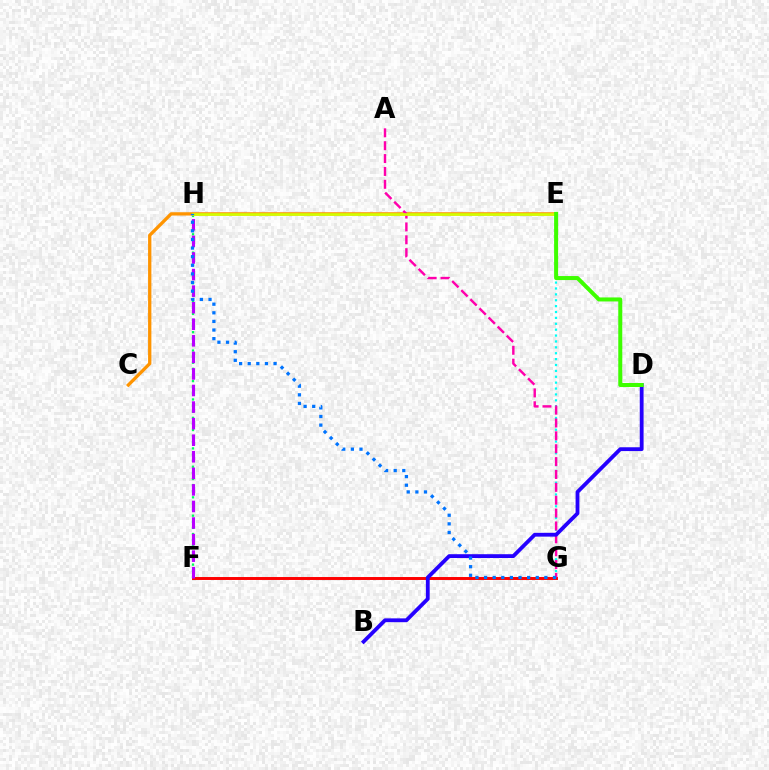{('E', 'G'): [{'color': '#00fff6', 'line_style': 'dotted', 'thickness': 1.6}], ('F', 'G'): [{'color': '#ff0000', 'line_style': 'solid', 'thickness': 2.12}], ('F', 'H'): [{'color': '#00ff5c', 'line_style': 'dotted', 'thickness': 1.66}, {'color': '#b900ff', 'line_style': 'dashed', 'thickness': 2.25}], ('C', 'E'): [{'color': '#ff9400', 'line_style': 'solid', 'thickness': 2.38}], ('A', 'G'): [{'color': '#ff00ac', 'line_style': 'dashed', 'thickness': 1.75}], ('E', 'H'): [{'color': '#d1ff00', 'line_style': 'solid', 'thickness': 1.9}], ('B', 'D'): [{'color': '#2500ff', 'line_style': 'solid', 'thickness': 2.75}], ('G', 'H'): [{'color': '#0074ff', 'line_style': 'dotted', 'thickness': 2.34}], ('D', 'E'): [{'color': '#3dff00', 'line_style': 'solid', 'thickness': 2.89}]}